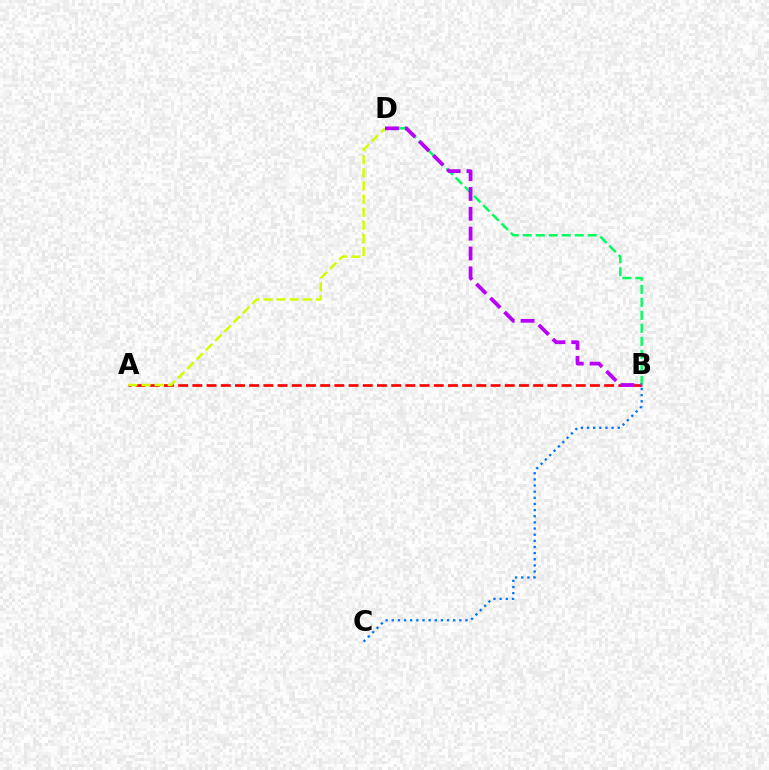{('A', 'B'): [{'color': '#ff0000', 'line_style': 'dashed', 'thickness': 1.93}], ('A', 'D'): [{'color': '#d1ff00', 'line_style': 'dashed', 'thickness': 1.78}], ('B', 'D'): [{'color': '#00ff5c', 'line_style': 'dashed', 'thickness': 1.77}, {'color': '#b900ff', 'line_style': 'dashed', 'thickness': 2.7}], ('B', 'C'): [{'color': '#0074ff', 'line_style': 'dotted', 'thickness': 1.67}]}